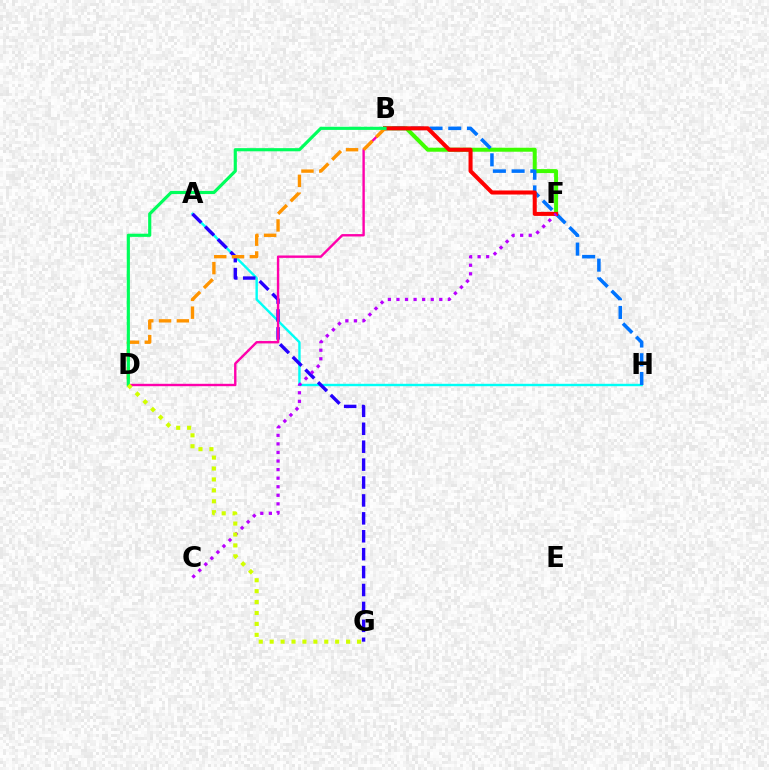{('B', 'F'): [{'color': '#3dff00', 'line_style': 'solid', 'thickness': 2.88}, {'color': '#ff0000', 'line_style': 'solid', 'thickness': 2.91}], ('A', 'H'): [{'color': '#00fff6', 'line_style': 'solid', 'thickness': 1.73}], ('B', 'H'): [{'color': '#0074ff', 'line_style': 'dashed', 'thickness': 2.54}], ('A', 'G'): [{'color': '#2500ff', 'line_style': 'dashed', 'thickness': 2.43}], ('B', 'D'): [{'color': '#ff00ac', 'line_style': 'solid', 'thickness': 1.72}, {'color': '#ff9400', 'line_style': 'dashed', 'thickness': 2.42}, {'color': '#00ff5c', 'line_style': 'solid', 'thickness': 2.27}], ('C', 'F'): [{'color': '#b900ff', 'line_style': 'dotted', 'thickness': 2.33}], ('D', 'G'): [{'color': '#d1ff00', 'line_style': 'dotted', 'thickness': 2.97}]}